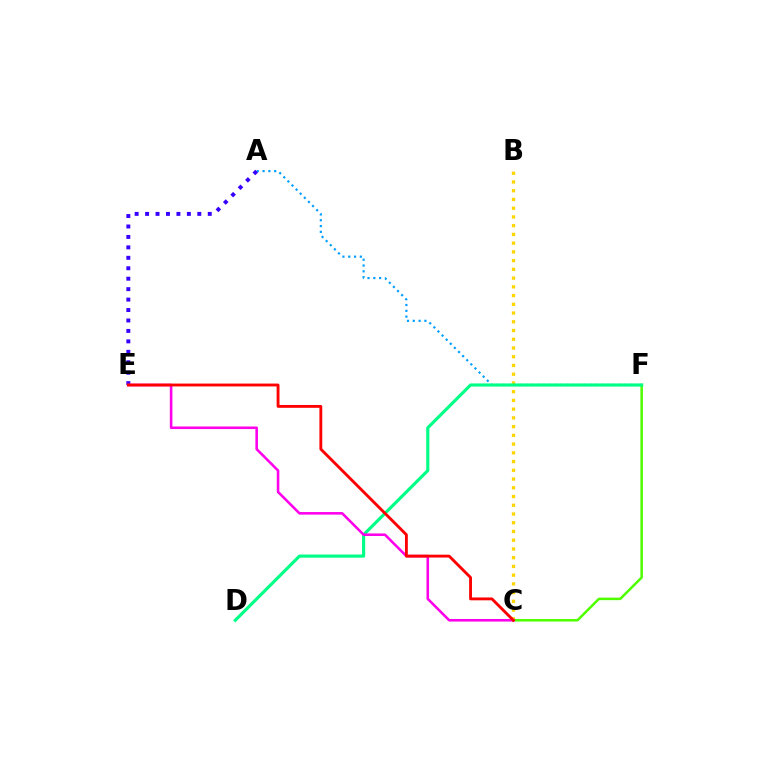{('B', 'C'): [{'color': '#ffd500', 'line_style': 'dotted', 'thickness': 2.37}], ('C', 'F'): [{'color': '#4fff00', 'line_style': 'solid', 'thickness': 1.82}], ('A', 'F'): [{'color': '#009eff', 'line_style': 'dotted', 'thickness': 1.58}], ('A', 'E'): [{'color': '#3700ff', 'line_style': 'dotted', 'thickness': 2.84}], ('D', 'F'): [{'color': '#00ff86', 'line_style': 'solid', 'thickness': 2.25}], ('C', 'E'): [{'color': '#ff00ed', 'line_style': 'solid', 'thickness': 1.85}, {'color': '#ff0000', 'line_style': 'solid', 'thickness': 2.06}]}